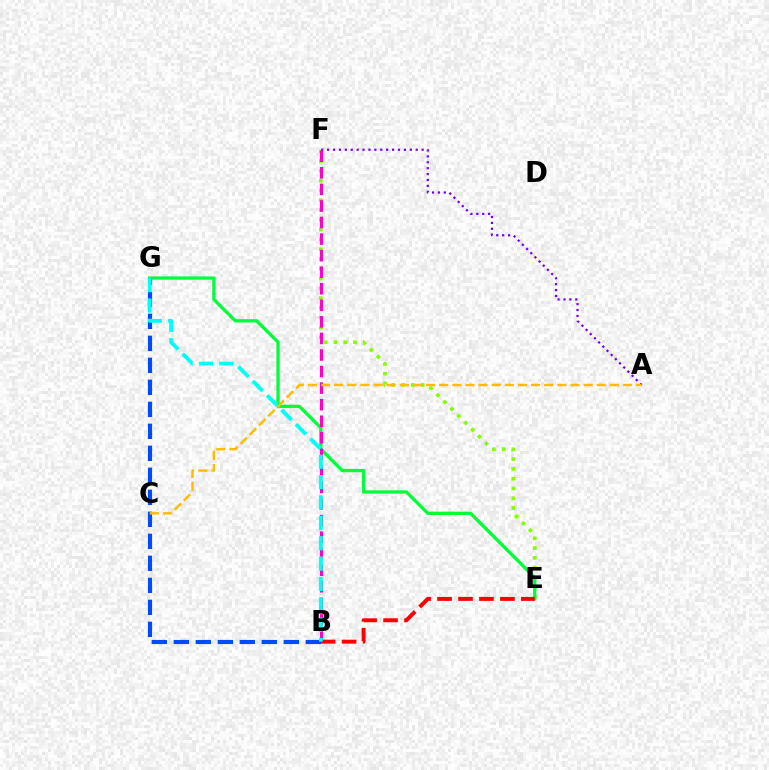{('E', 'F'): [{'color': '#84ff00', 'line_style': 'dotted', 'thickness': 2.66}], ('A', 'F'): [{'color': '#7200ff', 'line_style': 'dotted', 'thickness': 1.6}], ('E', 'G'): [{'color': '#00ff39', 'line_style': 'solid', 'thickness': 2.37}], ('B', 'F'): [{'color': '#ff00cf', 'line_style': 'dashed', 'thickness': 2.25}], ('B', 'G'): [{'color': '#004bff', 'line_style': 'dashed', 'thickness': 2.99}, {'color': '#00fff6', 'line_style': 'dashed', 'thickness': 2.77}], ('B', 'E'): [{'color': '#ff0000', 'line_style': 'dashed', 'thickness': 2.85}], ('A', 'C'): [{'color': '#ffbd00', 'line_style': 'dashed', 'thickness': 1.78}]}